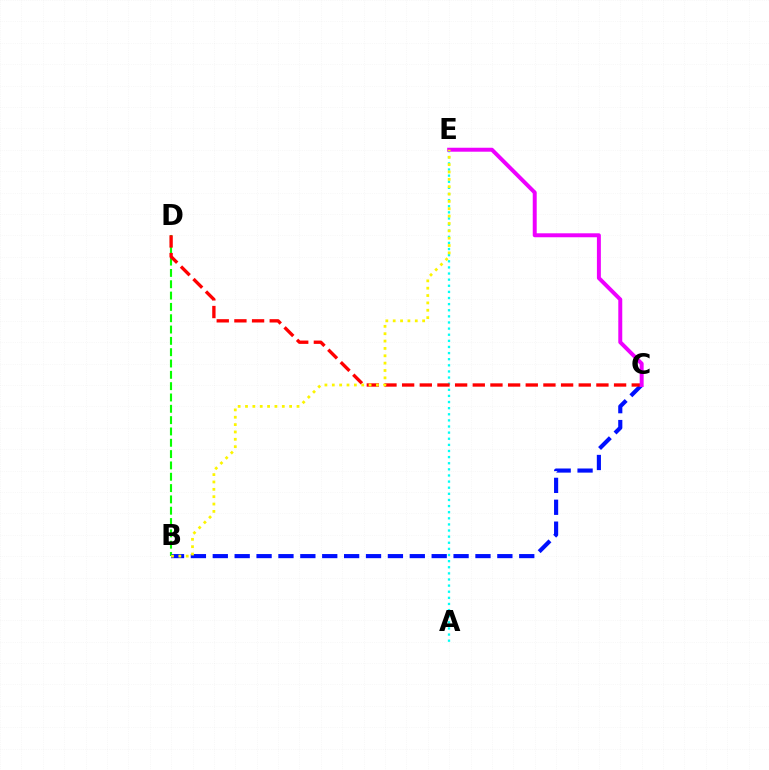{('A', 'E'): [{'color': '#00fff6', 'line_style': 'dotted', 'thickness': 1.66}], ('B', 'D'): [{'color': '#08ff00', 'line_style': 'dashed', 'thickness': 1.54}], ('B', 'C'): [{'color': '#0010ff', 'line_style': 'dashed', 'thickness': 2.97}], ('C', 'D'): [{'color': '#ff0000', 'line_style': 'dashed', 'thickness': 2.4}], ('C', 'E'): [{'color': '#ee00ff', 'line_style': 'solid', 'thickness': 2.85}], ('B', 'E'): [{'color': '#fcf500', 'line_style': 'dotted', 'thickness': 2.0}]}